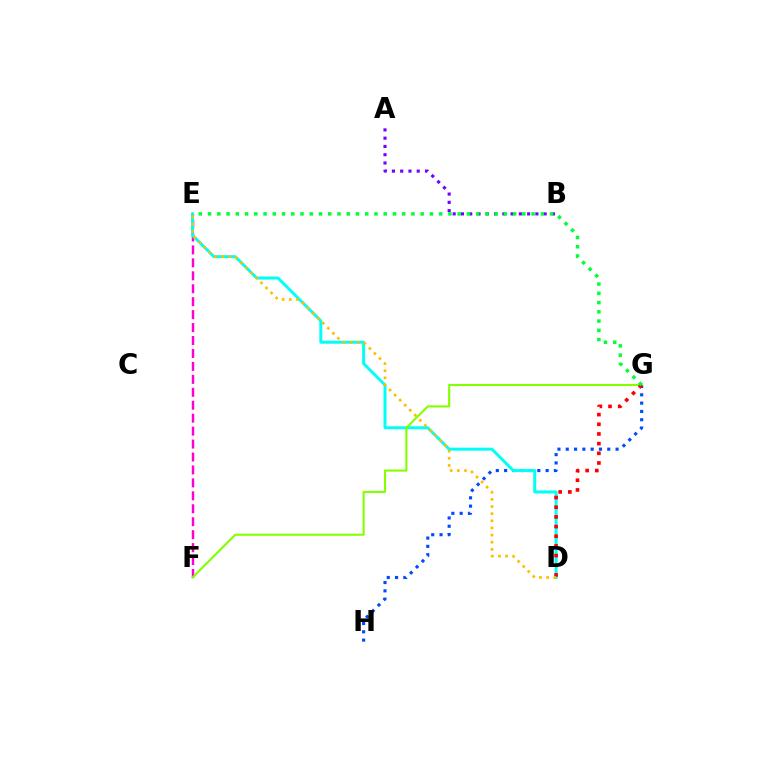{('A', 'B'): [{'color': '#7200ff', 'line_style': 'dotted', 'thickness': 2.25}], ('G', 'H'): [{'color': '#004bff', 'line_style': 'dotted', 'thickness': 2.26}], ('E', 'F'): [{'color': '#ff00cf', 'line_style': 'dashed', 'thickness': 1.76}], ('D', 'E'): [{'color': '#00fff6', 'line_style': 'solid', 'thickness': 2.15}, {'color': '#ffbd00', 'line_style': 'dotted', 'thickness': 1.94}], ('F', 'G'): [{'color': '#84ff00', 'line_style': 'solid', 'thickness': 1.52}], ('D', 'G'): [{'color': '#ff0000', 'line_style': 'dotted', 'thickness': 2.63}], ('E', 'G'): [{'color': '#00ff39', 'line_style': 'dotted', 'thickness': 2.51}]}